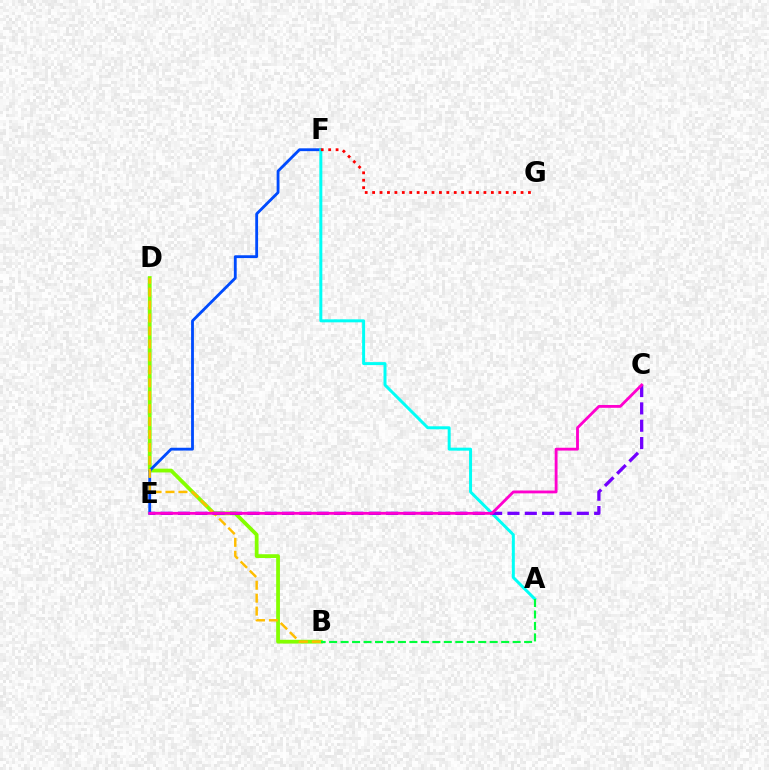{('B', 'D'): [{'color': '#84ff00', 'line_style': 'solid', 'thickness': 2.72}, {'color': '#ffbd00', 'line_style': 'dashed', 'thickness': 1.76}], ('E', 'F'): [{'color': '#004bff', 'line_style': 'solid', 'thickness': 2.03}], ('A', 'F'): [{'color': '#00fff6', 'line_style': 'solid', 'thickness': 2.15}], ('C', 'E'): [{'color': '#7200ff', 'line_style': 'dashed', 'thickness': 2.36}, {'color': '#ff00cf', 'line_style': 'solid', 'thickness': 2.04}], ('A', 'B'): [{'color': '#00ff39', 'line_style': 'dashed', 'thickness': 1.56}], ('F', 'G'): [{'color': '#ff0000', 'line_style': 'dotted', 'thickness': 2.02}]}